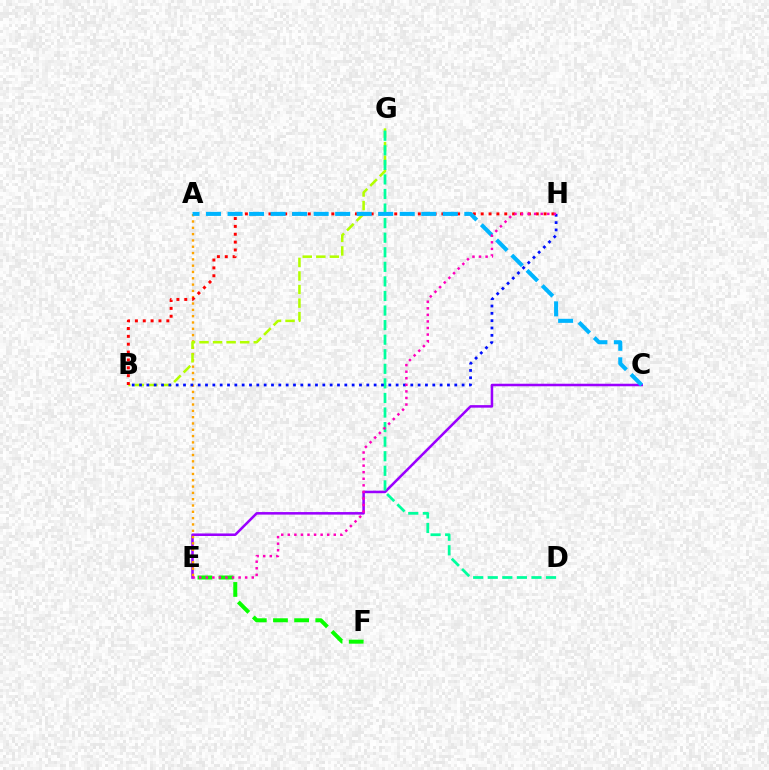{('E', 'F'): [{'color': '#08ff00', 'line_style': 'dashed', 'thickness': 2.87}], ('C', 'E'): [{'color': '#9b00ff', 'line_style': 'solid', 'thickness': 1.83}], ('A', 'E'): [{'color': '#ffa500', 'line_style': 'dotted', 'thickness': 1.71}], ('B', 'G'): [{'color': '#b3ff00', 'line_style': 'dashed', 'thickness': 1.84}], ('B', 'H'): [{'color': '#ff0000', 'line_style': 'dotted', 'thickness': 2.14}, {'color': '#0010ff', 'line_style': 'dotted', 'thickness': 1.99}], ('D', 'G'): [{'color': '#00ff9d', 'line_style': 'dashed', 'thickness': 1.98}], ('A', 'C'): [{'color': '#00b5ff', 'line_style': 'dashed', 'thickness': 2.92}], ('E', 'H'): [{'color': '#ff00bd', 'line_style': 'dotted', 'thickness': 1.78}]}